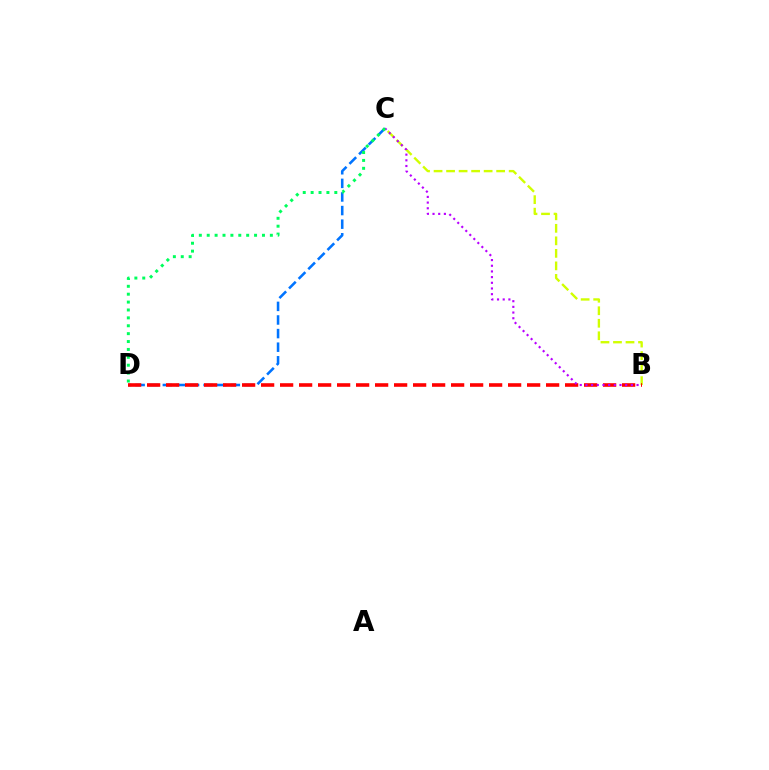{('B', 'C'): [{'color': '#d1ff00', 'line_style': 'dashed', 'thickness': 1.7}, {'color': '#b900ff', 'line_style': 'dotted', 'thickness': 1.54}], ('C', 'D'): [{'color': '#0074ff', 'line_style': 'dashed', 'thickness': 1.85}, {'color': '#00ff5c', 'line_style': 'dotted', 'thickness': 2.14}], ('B', 'D'): [{'color': '#ff0000', 'line_style': 'dashed', 'thickness': 2.58}]}